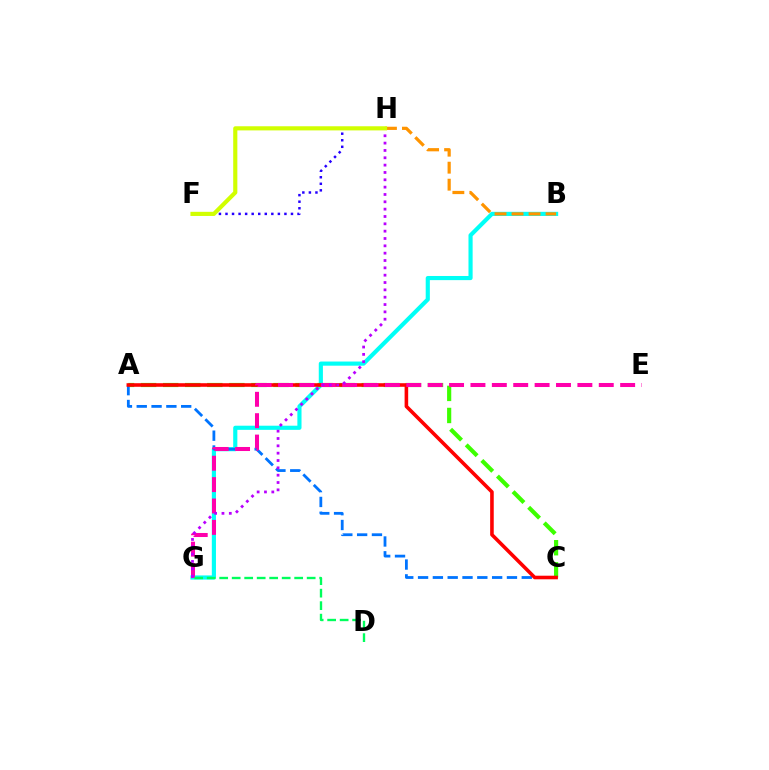{('B', 'G'): [{'color': '#00fff6', 'line_style': 'solid', 'thickness': 2.98}], ('A', 'C'): [{'color': '#3dff00', 'line_style': 'dashed', 'thickness': 3.0}, {'color': '#0074ff', 'line_style': 'dashed', 'thickness': 2.01}, {'color': '#ff0000', 'line_style': 'solid', 'thickness': 2.58}], ('E', 'G'): [{'color': '#ff00ac', 'line_style': 'dashed', 'thickness': 2.91}], ('G', 'H'): [{'color': '#b900ff', 'line_style': 'dotted', 'thickness': 1.99}], ('B', 'H'): [{'color': '#ff9400', 'line_style': 'dashed', 'thickness': 2.31}], ('F', 'H'): [{'color': '#2500ff', 'line_style': 'dotted', 'thickness': 1.78}, {'color': '#d1ff00', 'line_style': 'solid', 'thickness': 2.98}], ('D', 'G'): [{'color': '#00ff5c', 'line_style': 'dashed', 'thickness': 1.7}]}